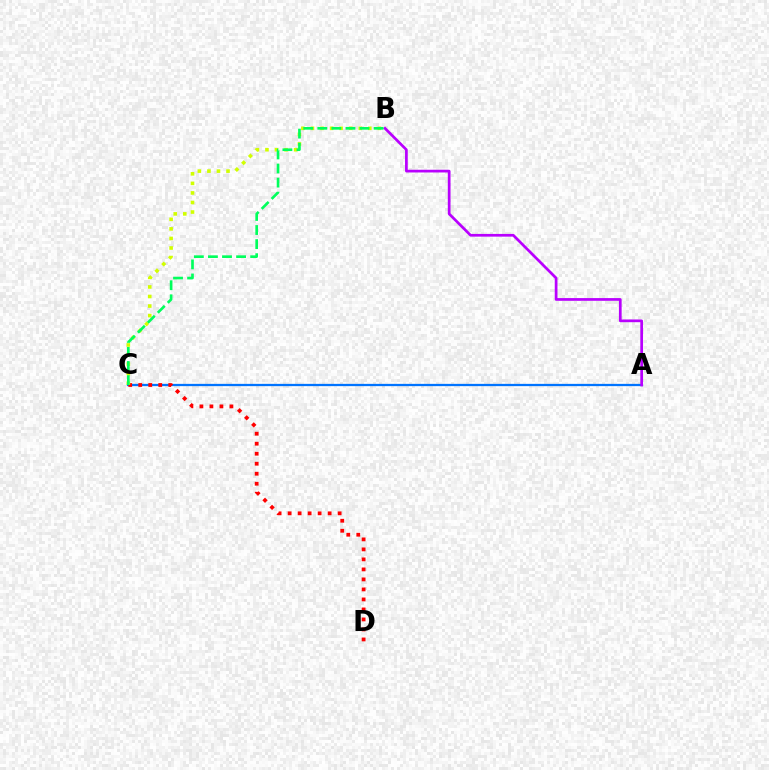{('A', 'C'): [{'color': '#0074ff', 'line_style': 'solid', 'thickness': 1.63}], ('C', 'D'): [{'color': '#ff0000', 'line_style': 'dotted', 'thickness': 2.72}], ('B', 'C'): [{'color': '#d1ff00', 'line_style': 'dotted', 'thickness': 2.6}, {'color': '#00ff5c', 'line_style': 'dashed', 'thickness': 1.91}], ('A', 'B'): [{'color': '#b900ff', 'line_style': 'solid', 'thickness': 1.96}]}